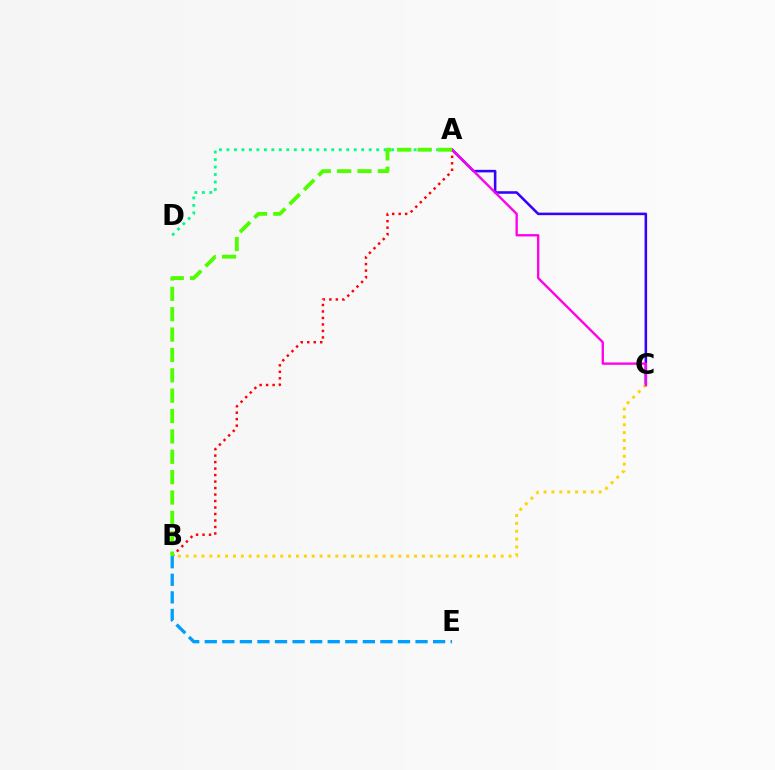{('A', 'C'): [{'color': '#3700ff', 'line_style': 'solid', 'thickness': 1.84}, {'color': '#ff00ed', 'line_style': 'solid', 'thickness': 1.69}], ('A', 'D'): [{'color': '#00ff86', 'line_style': 'dotted', 'thickness': 2.03}], ('B', 'C'): [{'color': '#ffd500', 'line_style': 'dotted', 'thickness': 2.14}], ('A', 'B'): [{'color': '#ff0000', 'line_style': 'dotted', 'thickness': 1.76}, {'color': '#4fff00', 'line_style': 'dashed', 'thickness': 2.77}], ('B', 'E'): [{'color': '#009eff', 'line_style': 'dashed', 'thickness': 2.39}]}